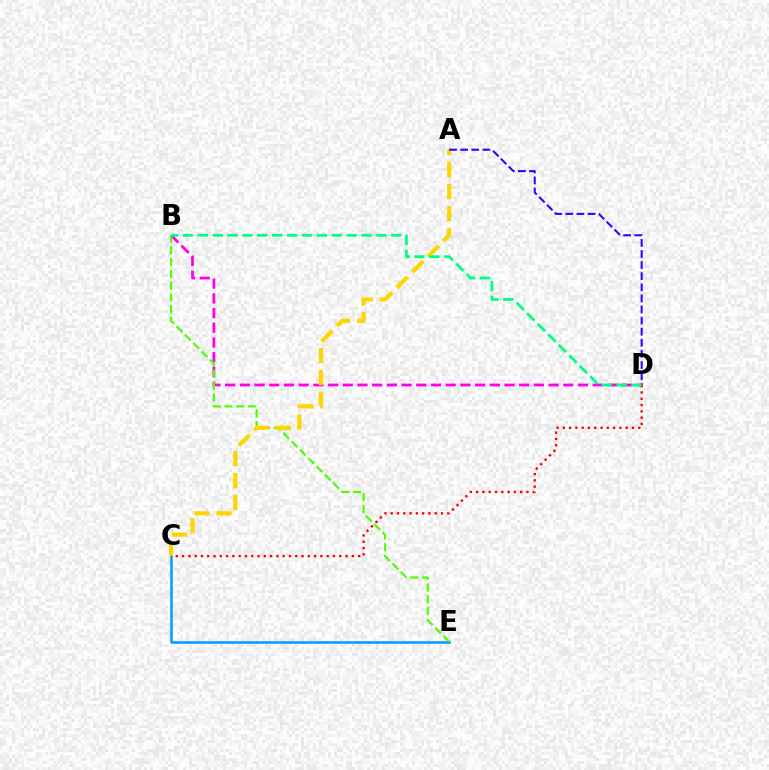{('B', 'D'): [{'color': '#ff00ed', 'line_style': 'dashed', 'thickness': 2.0}, {'color': '#00ff86', 'line_style': 'dashed', 'thickness': 2.02}], ('C', 'E'): [{'color': '#009eff', 'line_style': 'solid', 'thickness': 1.82}], ('C', 'D'): [{'color': '#ff0000', 'line_style': 'dotted', 'thickness': 1.71}], ('B', 'E'): [{'color': '#4fff00', 'line_style': 'dashed', 'thickness': 1.6}], ('A', 'C'): [{'color': '#ffd500', 'line_style': 'dashed', 'thickness': 2.99}], ('A', 'D'): [{'color': '#3700ff', 'line_style': 'dashed', 'thickness': 1.51}]}